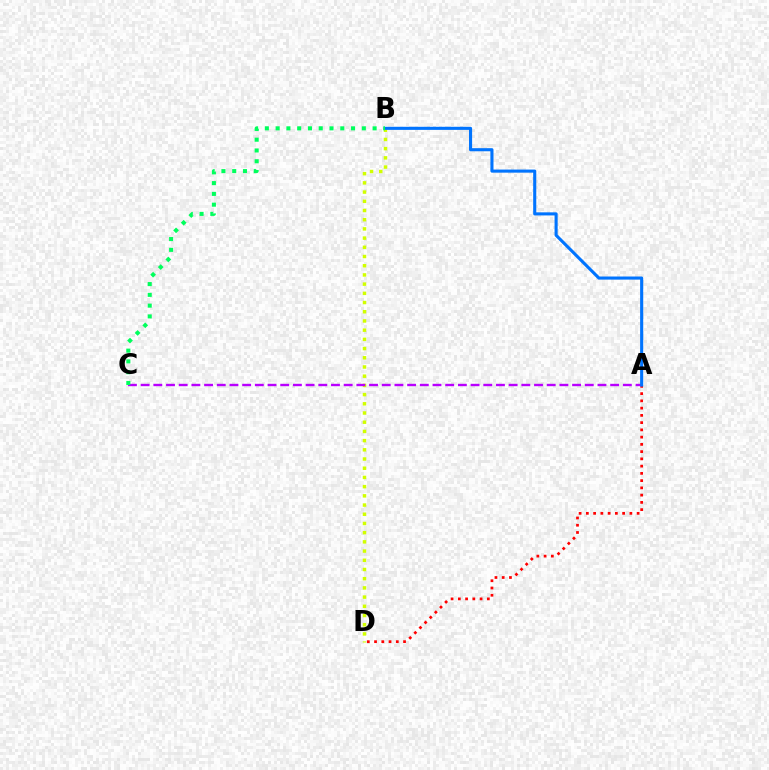{('B', 'D'): [{'color': '#d1ff00', 'line_style': 'dotted', 'thickness': 2.5}], ('A', 'D'): [{'color': '#ff0000', 'line_style': 'dotted', 'thickness': 1.97}], ('A', 'C'): [{'color': '#b900ff', 'line_style': 'dashed', 'thickness': 1.72}], ('A', 'B'): [{'color': '#0074ff', 'line_style': 'solid', 'thickness': 2.23}], ('B', 'C'): [{'color': '#00ff5c', 'line_style': 'dotted', 'thickness': 2.93}]}